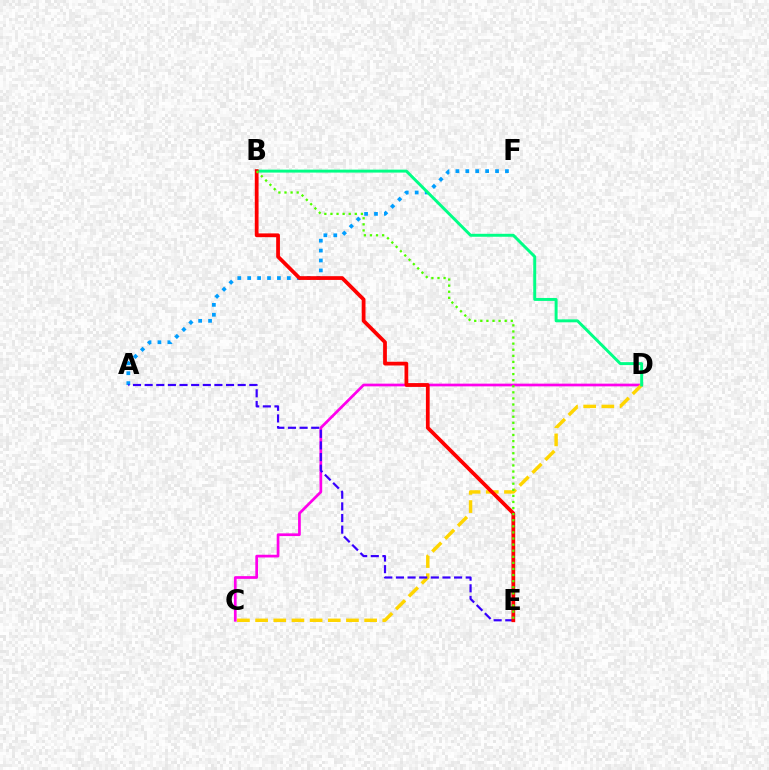{('A', 'F'): [{'color': '#009eff', 'line_style': 'dotted', 'thickness': 2.69}], ('C', 'D'): [{'color': '#ff00ed', 'line_style': 'solid', 'thickness': 1.95}, {'color': '#ffd500', 'line_style': 'dashed', 'thickness': 2.47}], ('B', 'D'): [{'color': '#00ff86', 'line_style': 'solid', 'thickness': 2.12}], ('A', 'E'): [{'color': '#3700ff', 'line_style': 'dashed', 'thickness': 1.58}], ('B', 'E'): [{'color': '#ff0000', 'line_style': 'solid', 'thickness': 2.71}, {'color': '#4fff00', 'line_style': 'dotted', 'thickness': 1.65}]}